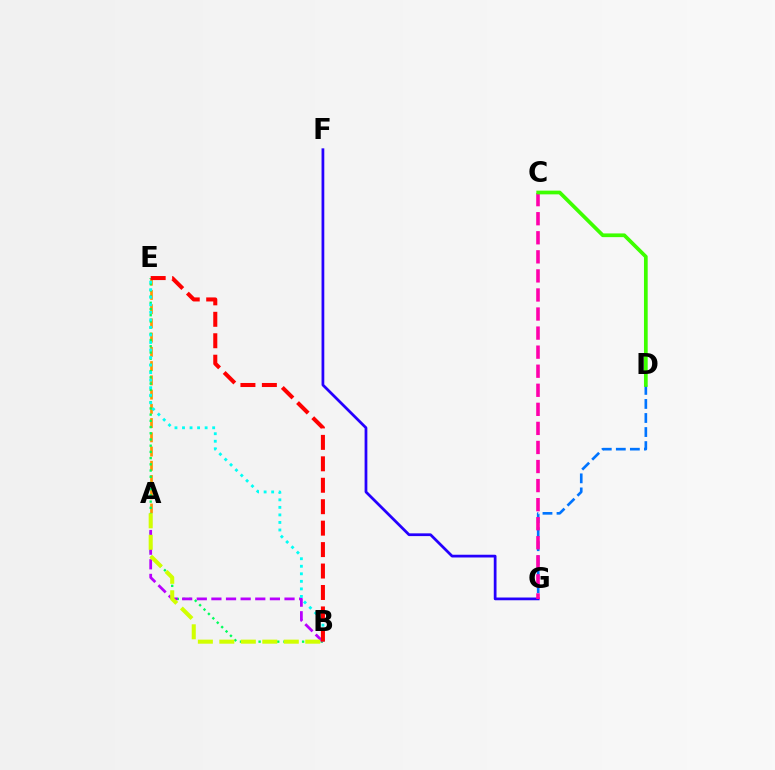{('A', 'E'): [{'color': '#ff9400', 'line_style': 'dashed', 'thickness': 1.93}], ('F', 'G'): [{'color': '#2500ff', 'line_style': 'solid', 'thickness': 1.98}], ('B', 'E'): [{'color': '#00ff5c', 'line_style': 'dotted', 'thickness': 1.69}, {'color': '#00fff6', 'line_style': 'dotted', 'thickness': 2.05}, {'color': '#ff0000', 'line_style': 'dashed', 'thickness': 2.91}], ('A', 'B'): [{'color': '#b900ff', 'line_style': 'dashed', 'thickness': 1.99}, {'color': '#d1ff00', 'line_style': 'dashed', 'thickness': 2.92}], ('D', 'G'): [{'color': '#0074ff', 'line_style': 'dashed', 'thickness': 1.91}], ('C', 'G'): [{'color': '#ff00ac', 'line_style': 'dashed', 'thickness': 2.59}], ('C', 'D'): [{'color': '#3dff00', 'line_style': 'solid', 'thickness': 2.68}]}